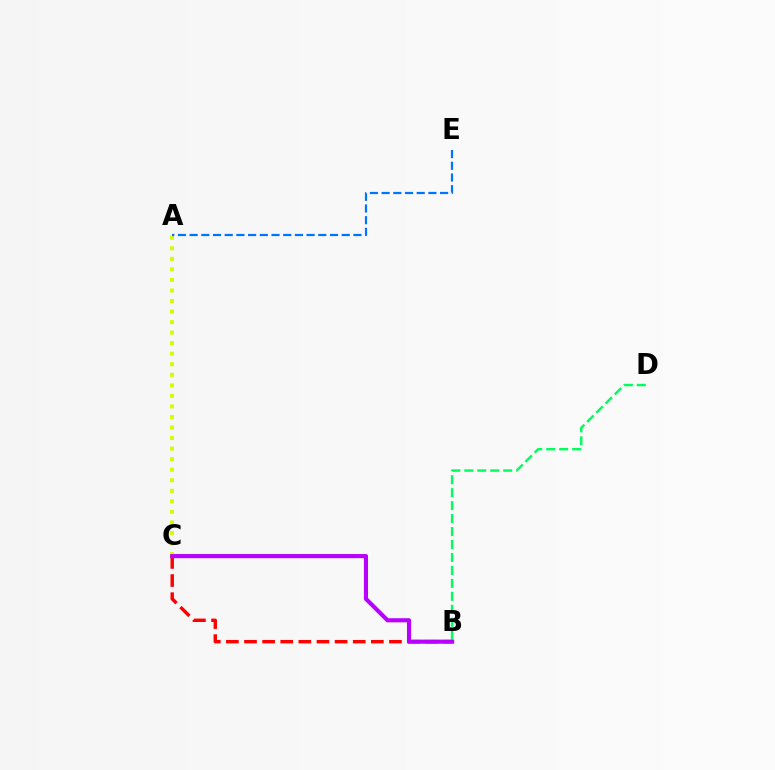{('A', 'C'): [{'color': '#d1ff00', 'line_style': 'dotted', 'thickness': 2.86}], ('B', 'C'): [{'color': '#ff0000', 'line_style': 'dashed', 'thickness': 2.46}, {'color': '#b900ff', 'line_style': 'solid', 'thickness': 2.97}], ('B', 'D'): [{'color': '#00ff5c', 'line_style': 'dashed', 'thickness': 1.76}], ('A', 'E'): [{'color': '#0074ff', 'line_style': 'dashed', 'thickness': 1.59}]}